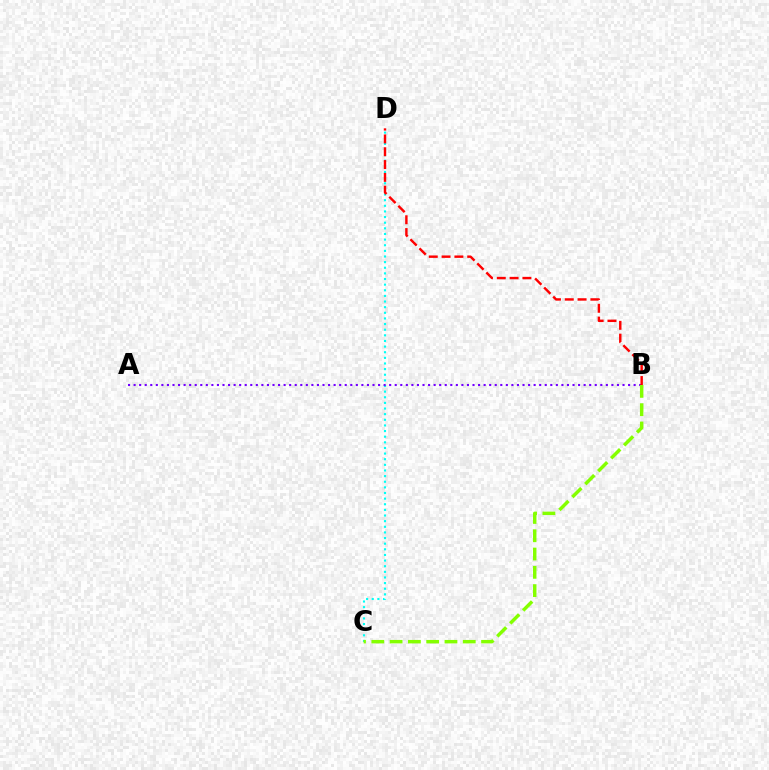{('C', 'D'): [{'color': '#00fff6', 'line_style': 'dotted', 'thickness': 1.53}], ('A', 'B'): [{'color': '#7200ff', 'line_style': 'dotted', 'thickness': 1.51}], ('B', 'D'): [{'color': '#ff0000', 'line_style': 'dashed', 'thickness': 1.74}], ('B', 'C'): [{'color': '#84ff00', 'line_style': 'dashed', 'thickness': 2.48}]}